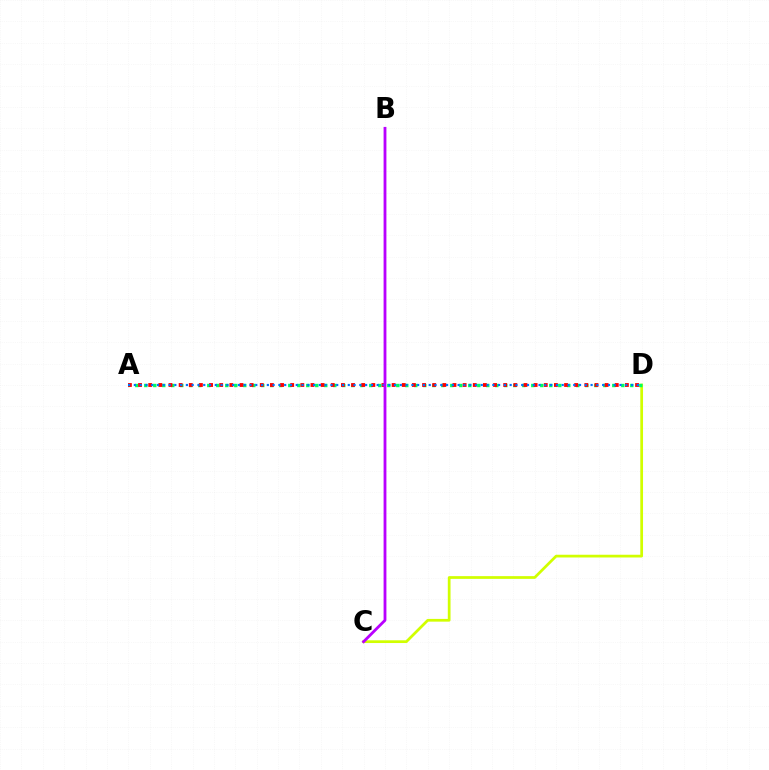{('C', 'D'): [{'color': '#d1ff00', 'line_style': 'solid', 'thickness': 1.97}], ('A', 'D'): [{'color': '#00ff5c', 'line_style': 'dotted', 'thickness': 2.45}, {'color': '#ff0000', 'line_style': 'dotted', 'thickness': 2.76}, {'color': '#0074ff', 'line_style': 'dotted', 'thickness': 1.57}], ('B', 'C'): [{'color': '#b900ff', 'line_style': 'solid', 'thickness': 2.03}]}